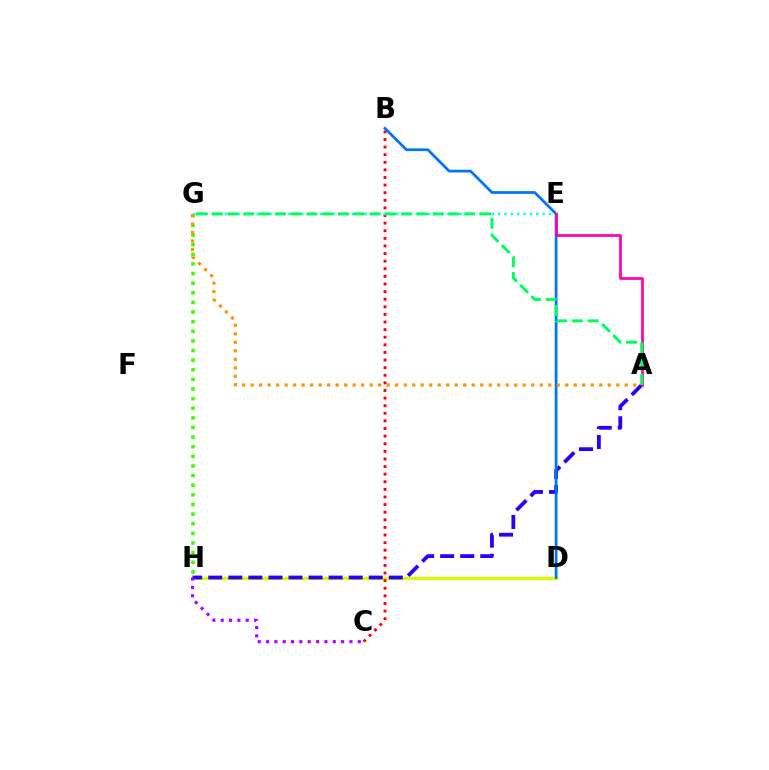{('D', 'H'): [{'color': '#d1ff00', 'line_style': 'solid', 'thickness': 2.3}], ('G', 'H'): [{'color': '#3dff00', 'line_style': 'dotted', 'thickness': 2.61}], ('A', 'H'): [{'color': '#2500ff', 'line_style': 'dashed', 'thickness': 2.73}], ('B', 'C'): [{'color': '#ff0000', 'line_style': 'dotted', 'thickness': 2.07}], ('E', 'G'): [{'color': '#00fff6', 'line_style': 'dotted', 'thickness': 1.73}], ('B', 'D'): [{'color': '#0074ff', 'line_style': 'solid', 'thickness': 1.98}], ('A', 'E'): [{'color': '#ff00ac', 'line_style': 'solid', 'thickness': 1.95}], ('A', 'G'): [{'color': '#ff9400', 'line_style': 'dotted', 'thickness': 2.31}, {'color': '#00ff5c', 'line_style': 'dashed', 'thickness': 2.14}], ('C', 'H'): [{'color': '#b900ff', 'line_style': 'dotted', 'thickness': 2.27}]}